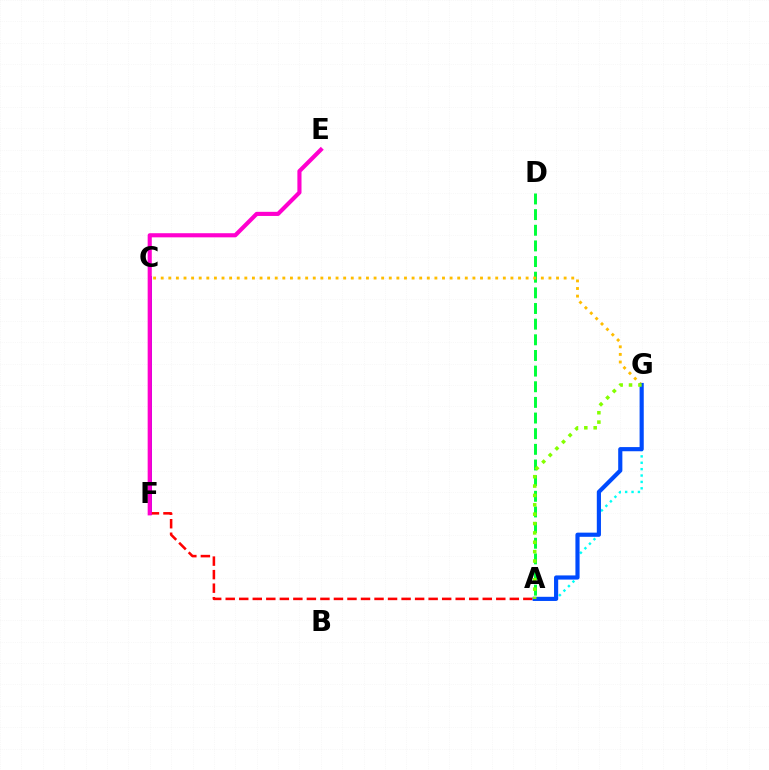{('C', 'F'): [{'color': '#7200ff', 'line_style': 'solid', 'thickness': 2.77}], ('A', 'D'): [{'color': '#00ff39', 'line_style': 'dashed', 'thickness': 2.13}], ('A', 'F'): [{'color': '#ff0000', 'line_style': 'dashed', 'thickness': 1.84}], ('C', 'G'): [{'color': '#ffbd00', 'line_style': 'dotted', 'thickness': 2.07}], ('A', 'G'): [{'color': '#00fff6', 'line_style': 'dotted', 'thickness': 1.73}, {'color': '#004bff', 'line_style': 'solid', 'thickness': 3.0}, {'color': '#84ff00', 'line_style': 'dotted', 'thickness': 2.55}], ('E', 'F'): [{'color': '#ff00cf', 'line_style': 'solid', 'thickness': 2.97}]}